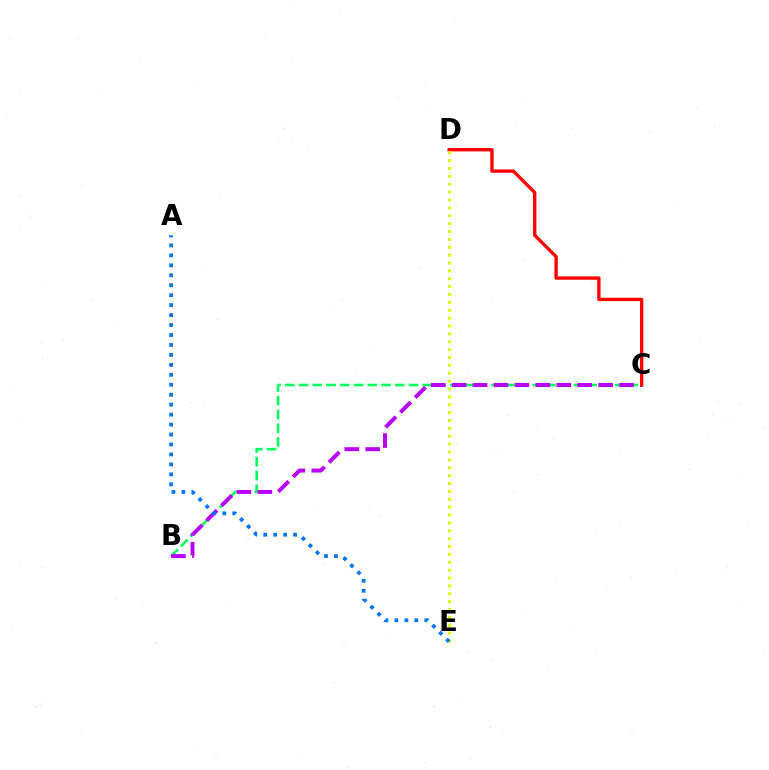{('B', 'C'): [{'color': '#00ff5c', 'line_style': 'dashed', 'thickness': 1.87}, {'color': '#b900ff', 'line_style': 'dashed', 'thickness': 2.84}], ('C', 'D'): [{'color': '#ff0000', 'line_style': 'solid', 'thickness': 2.41}], ('D', 'E'): [{'color': '#d1ff00', 'line_style': 'dotted', 'thickness': 2.14}], ('A', 'E'): [{'color': '#0074ff', 'line_style': 'dotted', 'thickness': 2.7}]}